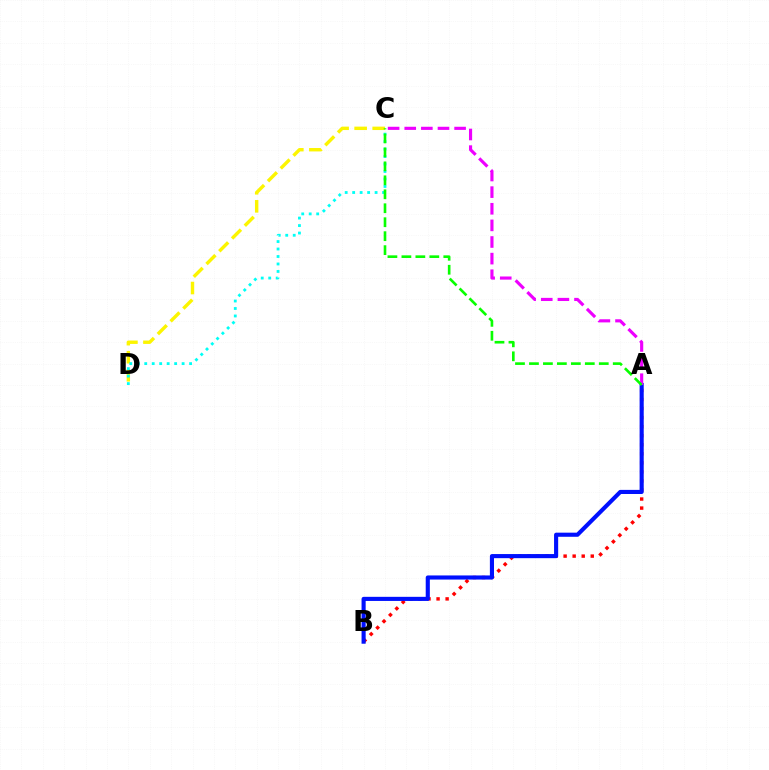{('C', 'D'): [{'color': '#fcf500', 'line_style': 'dashed', 'thickness': 2.45}, {'color': '#00fff6', 'line_style': 'dotted', 'thickness': 2.03}], ('A', 'B'): [{'color': '#ff0000', 'line_style': 'dotted', 'thickness': 2.46}, {'color': '#0010ff', 'line_style': 'solid', 'thickness': 2.96}], ('A', 'C'): [{'color': '#ee00ff', 'line_style': 'dashed', 'thickness': 2.26}, {'color': '#08ff00', 'line_style': 'dashed', 'thickness': 1.9}]}